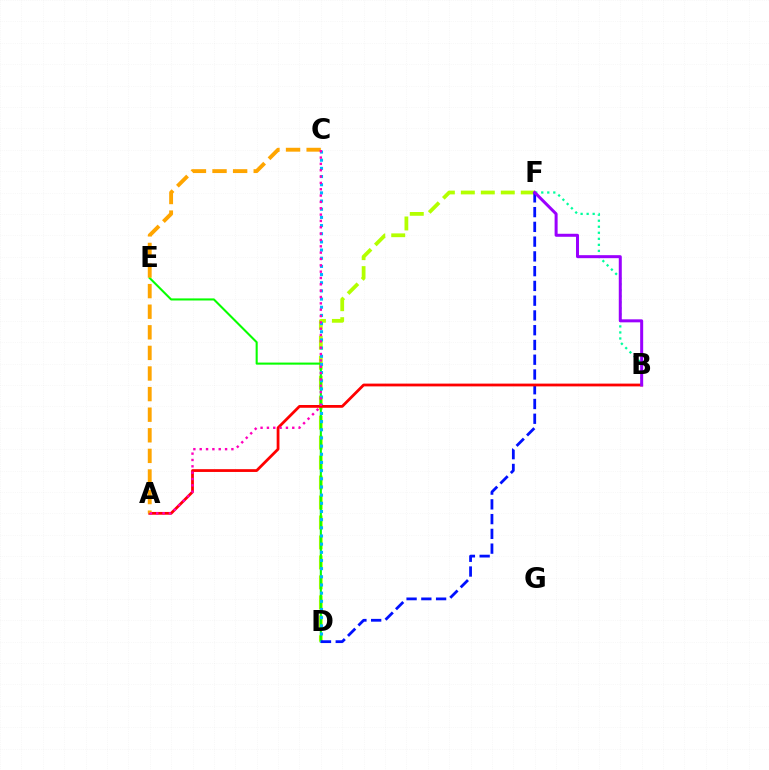{('D', 'F'): [{'color': '#b3ff00', 'line_style': 'dashed', 'thickness': 2.71}, {'color': '#0010ff', 'line_style': 'dashed', 'thickness': 2.01}], ('D', 'E'): [{'color': '#08ff00', 'line_style': 'solid', 'thickness': 1.5}], ('C', 'D'): [{'color': '#00b5ff', 'line_style': 'dotted', 'thickness': 2.22}], ('B', 'F'): [{'color': '#00ff9d', 'line_style': 'dotted', 'thickness': 1.64}, {'color': '#9b00ff', 'line_style': 'solid', 'thickness': 2.17}], ('A', 'B'): [{'color': '#ff0000', 'line_style': 'solid', 'thickness': 2.0}], ('A', 'C'): [{'color': '#ffa500', 'line_style': 'dashed', 'thickness': 2.8}, {'color': '#ff00bd', 'line_style': 'dotted', 'thickness': 1.72}]}